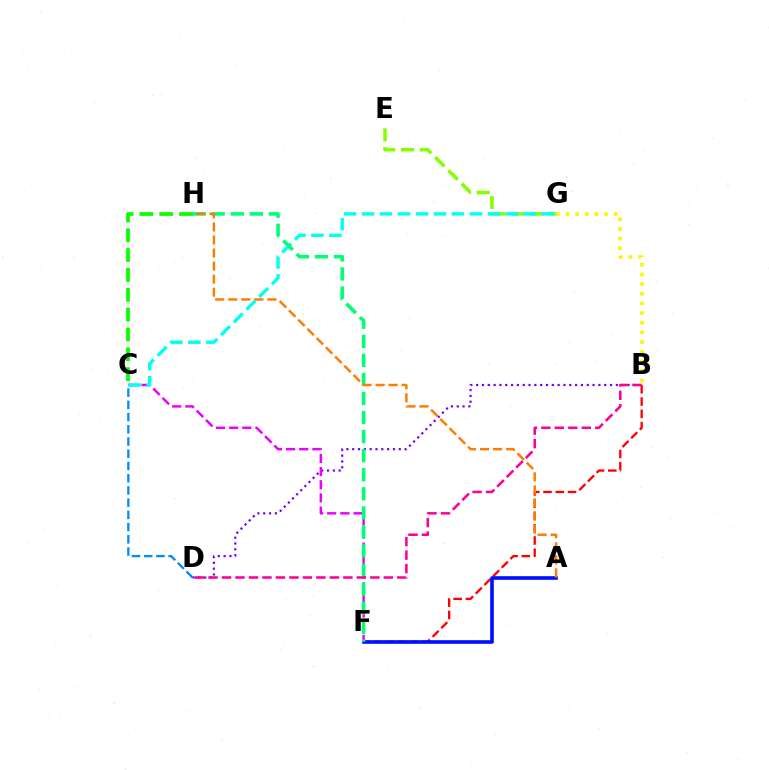{('E', 'G'): [{'color': '#84ff00', 'line_style': 'dashed', 'thickness': 2.54}], ('C', 'H'): [{'color': '#08ff00', 'line_style': 'dashed', 'thickness': 2.69}], ('B', 'F'): [{'color': '#ff0000', 'line_style': 'dashed', 'thickness': 1.67}], ('B', 'G'): [{'color': '#fcf500', 'line_style': 'dotted', 'thickness': 2.62}], ('B', 'D'): [{'color': '#7200ff', 'line_style': 'dotted', 'thickness': 1.58}, {'color': '#ff0094', 'line_style': 'dashed', 'thickness': 1.83}], ('A', 'F'): [{'color': '#0010ff', 'line_style': 'solid', 'thickness': 2.62}], ('C', 'F'): [{'color': '#ee00ff', 'line_style': 'dashed', 'thickness': 1.79}], ('C', 'G'): [{'color': '#00fff6', 'line_style': 'dashed', 'thickness': 2.44}], ('F', 'H'): [{'color': '#00ff74', 'line_style': 'dashed', 'thickness': 2.59}], ('A', 'H'): [{'color': '#ff7c00', 'line_style': 'dashed', 'thickness': 1.77}], ('C', 'D'): [{'color': '#008cff', 'line_style': 'dashed', 'thickness': 1.66}]}